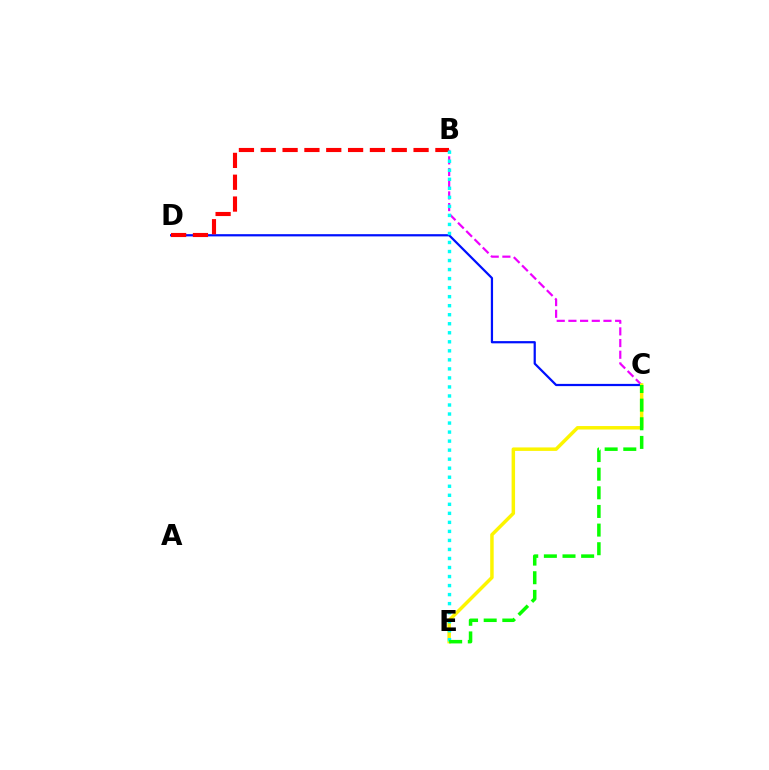{('B', 'C'): [{'color': '#ee00ff', 'line_style': 'dashed', 'thickness': 1.59}], ('C', 'D'): [{'color': '#0010ff', 'line_style': 'solid', 'thickness': 1.6}], ('B', 'D'): [{'color': '#ff0000', 'line_style': 'dashed', 'thickness': 2.97}], ('C', 'E'): [{'color': '#fcf500', 'line_style': 'solid', 'thickness': 2.5}, {'color': '#08ff00', 'line_style': 'dashed', 'thickness': 2.53}], ('B', 'E'): [{'color': '#00fff6', 'line_style': 'dotted', 'thickness': 2.45}]}